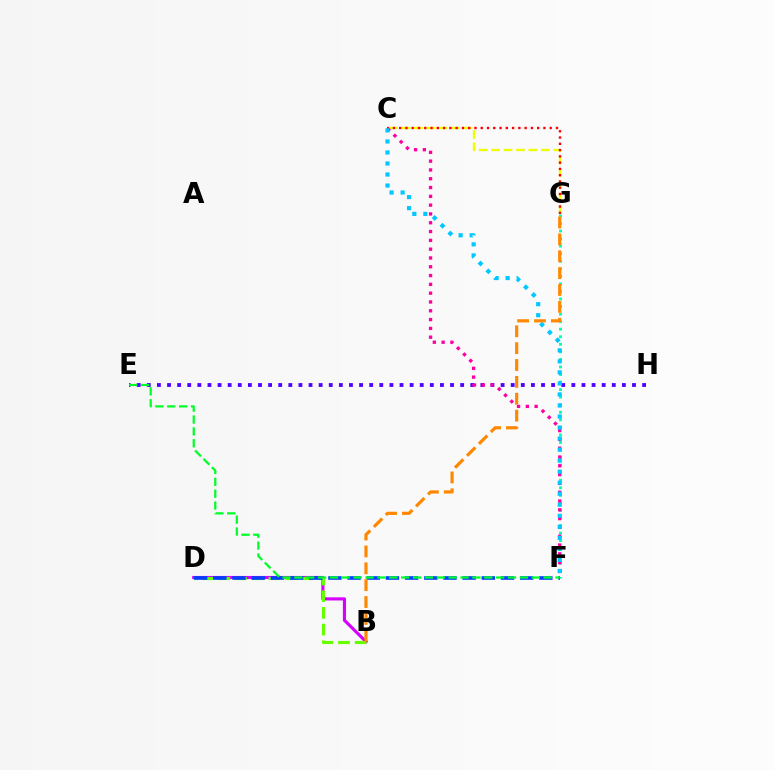{('B', 'D'): [{'color': '#d600ff', 'line_style': 'solid', 'thickness': 2.26}, {'color': '#66ff00', 'line_style': 'dashed', 'thickness': 2.27}], ('E', 'H'): [{'color': '#4f00ff', 'line_style': 'dotted', 'thickness': 2.75}], ('C', 'G'): [{'color': '#eeff00', 'line_style': 'dashed', 'thickness': 1.68}, {'color': '#ff0000', 'line_style': 'dotted', 'thickness': 1.7}], ('F', 'G'): [{'color': '#00ffaf', 'line_style': 'dotted', 'thickness': 2.05}], ('C', 'F'): [{'color': '#ff00a0', 'line_style': 'dotted', 'thickness': 2.39}, {'color': '#00c7ff', 'line_style': 'dotted', 'thickness': 3.0}], ('D', 'F'): [{'color': '#003fff', 'line_style': 'dashed', 'thickness': 2.6}], ('E', 'F'): [{'color': '#00ff27', 'line_style': 'dashed', 'thickness': 1.61}], ('B', 'G'): [{'color': '#ff8800', 'line_style': 'dashed', 'thickness': 2.29}]}